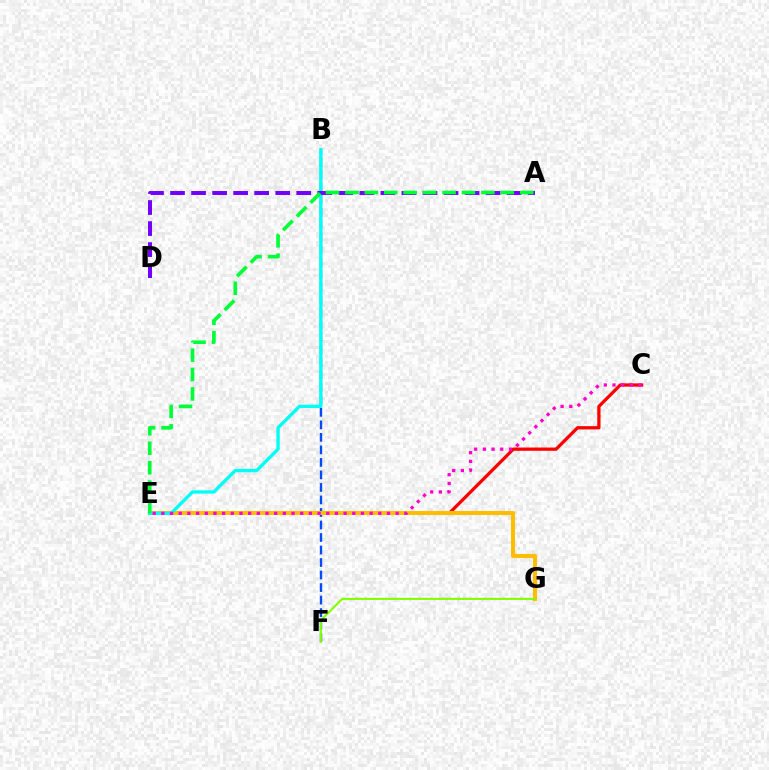{('C', 'E'): [{'color': '#ff0000', 'line_style': 'solid', 'thickness': 2.35}, {'color': '#ff00cf', 'line_style': 'dotted', 'thickness': 2.36}], ('B', 'F'): [{'color': '#004bff', 'line_style': 'dashed', 'thickness': 1.7}], ('E', 'G'): [{'color': '#ffbd00', 'line_style': 'solid', 'thickness': 2.92}], ('B', 'E'): [{'color': '#00fff6', 'line_style': 'solid', 'thickness': 2.4}], ('A', 'D'): [{'color': '#7200ff', 'line_style': 'dashed', 'thickness': 2.86}], ('A', 'E'): [{'color': '#00ff39', 'line_style': 'dashed', 'thickness': 2.64}], ('F', 'G'): [{'color': '#84ff00', 'line_style': 'solid', 'thickness': 1.53}]}